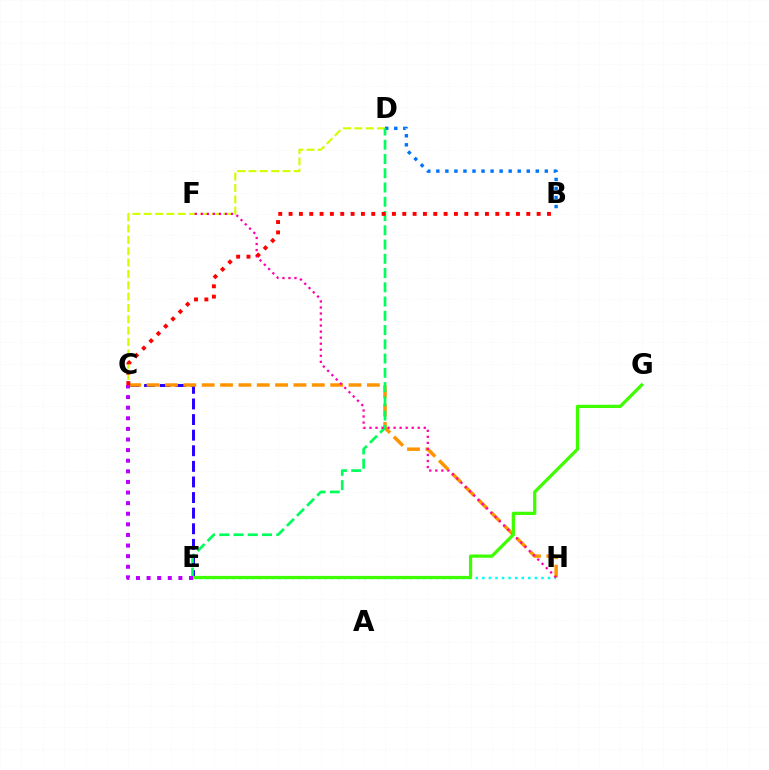{('C', 'D'): [{'color': '#d1ff00', 'line_style': 'dashed', 'thickness': 1.54}], ('E', 'H'): [{'color': '#00fff6', 'line_style': 'dotted', 'thickness': 1.79}], ('C', 'E'): [{'color': '#2500ff', 'line_style': 'dashed', 'thickness': 2.12}, {'color': '#b900ff', 'line_style': 'dotted', 'thickness': 2.88}], ('B', 'D'): [{'color': '#0074ff', 'line_style': 'dotted', 'thickness': 2.46}], ('C', 'H'): [{'color': '#ff9400', 'line_style': 'dashed', 'thickness': 2.49}], ('D', 'E'): [{'color': '#00ff5c', 'line_style': 'dashed', 'thickness': 1.94}], ('F', 'H'): [{'color': '#ff00ac', 'line_style': 'dotted', 'thickness': 1.64}], ('B', 'C'): [{'color': '#ff0000', 'line_style': 'dotted', 'thickness': 2.81}], ('E', 'G'): [{'color': '#3dff00', 'line_style': 'solid', 'thickness': 2.33}]}